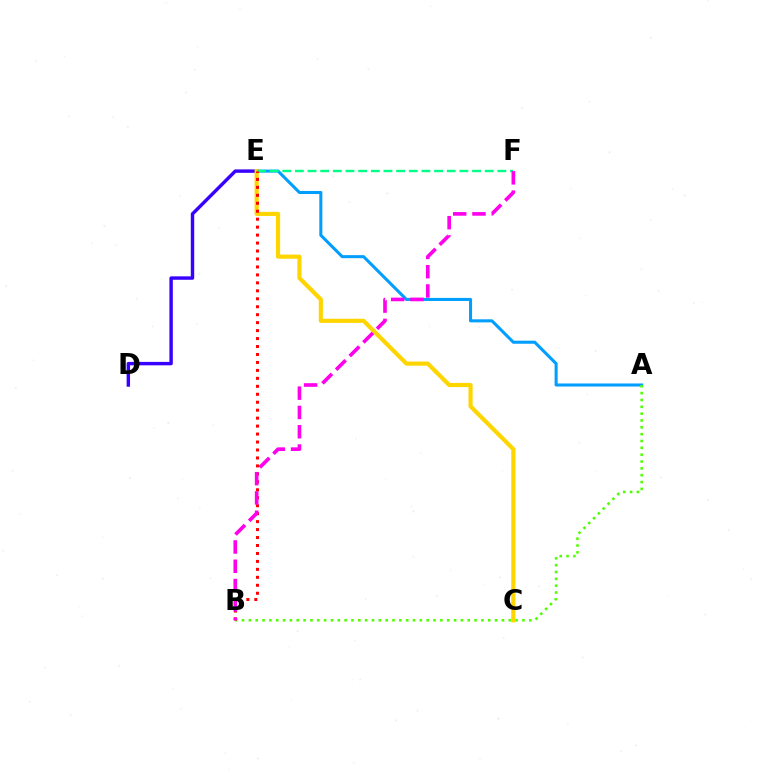{('A', 'E'): [{'color': '#009eff', 'line_style': 'solid', 'thickness': 2.19}], ('D', 'E'): [{'color': '#3700ff', 'line_style': 'solid', 'thickness': 2.46}], ('A', 'B'): [{'color': '#4fff00', 'line_style': 'dotted', 'thickness': 1.86}], ('C', 'E'): [{'color': '#ffd500', 'line_style': 'solid', 'thickness': 2.99}], ('E', 'F'): [{'color': '#00ff86', 'line_style': 'dashed', 'thickness': 1.72}], ('B', 'E'): [{'color': '#ff0000', 'line_style': 'dotted', 'thickness': 2.16}], ('B', 'F'): [{'color': '#ff00ed', 'line_style': 'dashed', 'thickness': 2.62}]}